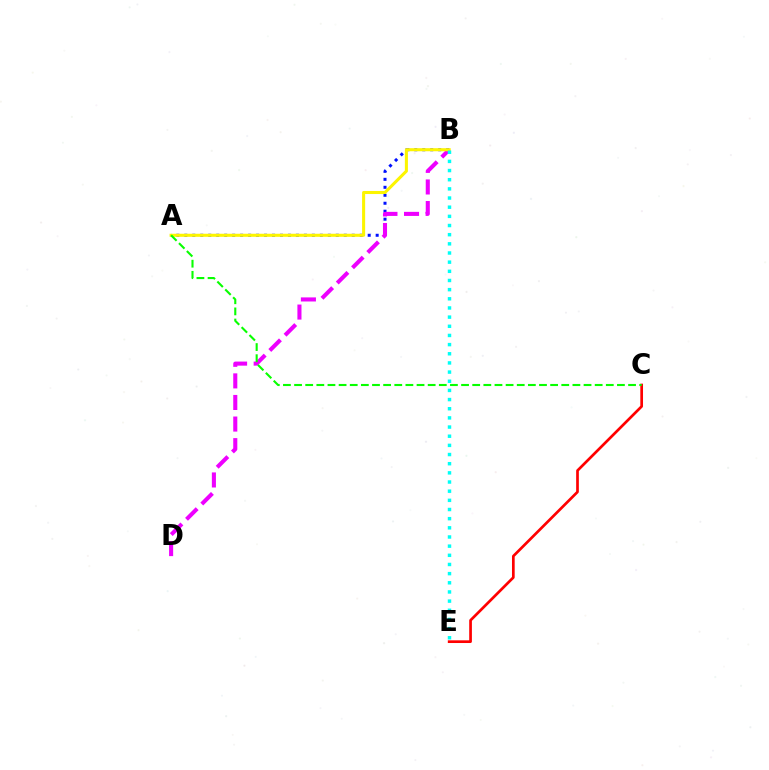{('A', 'B'): [{'color': '#0010ff', 'line_style': 'dotted', 'thickness': 2.17}, {'color': '#fcf500', 'line_style': 'solid', 'thickness': 2.2}], ('B', 'D'): [{'color': '#ee00ff', 'line_style': 'dashed', 'thickness': 2.93}], ('C', 'E'): [{'color': '#ff0000', 'line_style': 'solid', 'thickness': 1.94}], ('A', 'C'): [{'color': '#08ff00', 'line_style': 'dashed', 'thickness': 1.51}], ('B', 'E'): [{'color': '#00fff6', 'line_style': 'dotted', 'thickness': 2.49}]}